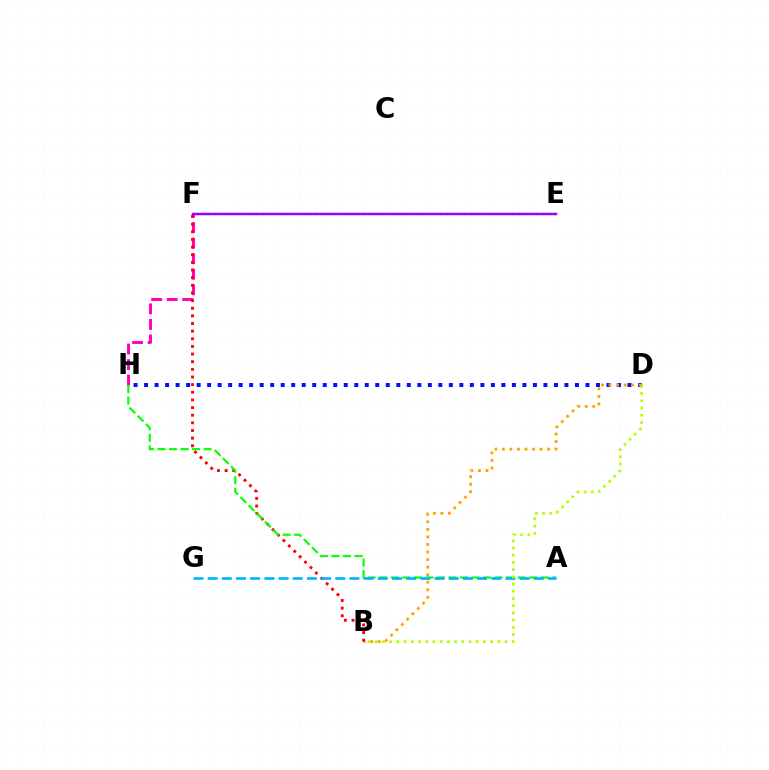{('D', 'H'): [{'color': '#0010ff', 'line_style': 'dotted', 'thickness': 2.86}], ('F', 'H'): [{'color': '#ff00bd', 'line_style': 'dashed', 'thickness': 2.11}], ('B', 'D'): [{'color': '#ffa500', 'line_style': 'dotted', 'thickness': 2.05}, {'color': '#b3ff00', 'line_style': 'dotted', 'thickness': 1.96}], ('B', 'F'): [{'color': '#ff0000', 'line_style': 'dotted', 'thickness': 2.08}], ('E', 'F'): [{'color': '#00ff9d', 'line_style': 'dotted', 'thickness': 1.62}, {'color': '#9b00ff', 'line_style': 'solid', 'thickness': 1.78}], ('A', 'H'): [{'color': '#08ff00', 'line_style': 'dashed', 'thickness': 1.57}], ('A', 'G'): [{'color': '#00b5ff', 'line_style': 'dashed', 'thickness': 1.93}]}